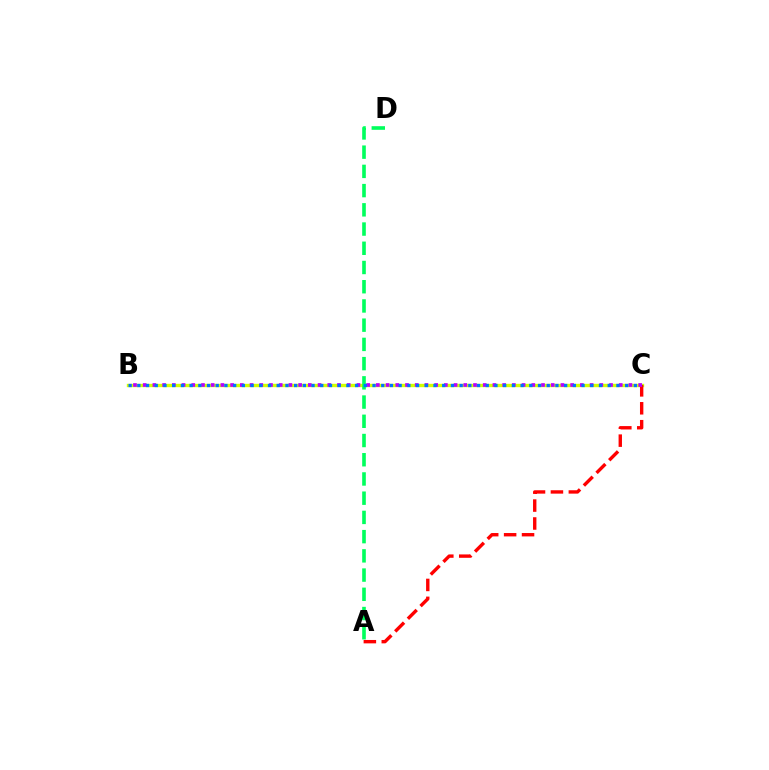{('B', 'C'): [{'color': '#d1ff00', 'line_style': 'solid', 'thickness': 2.43}, {'color': '#b900ff', 'line_style': 'dotted', 'thickness': 2.64}, {'color': '#0074ff', 'line_style': 'dotted', 'thickness': 2.37}], ('A', 'C'): [{'color': '#ff0000', 'line_style': 'dashed', 'thickness': 2.43}], ('A', 'D'): [{'color': '#00ff5c', 'line_style': 'dashed', 'thickness': 2.61}]}